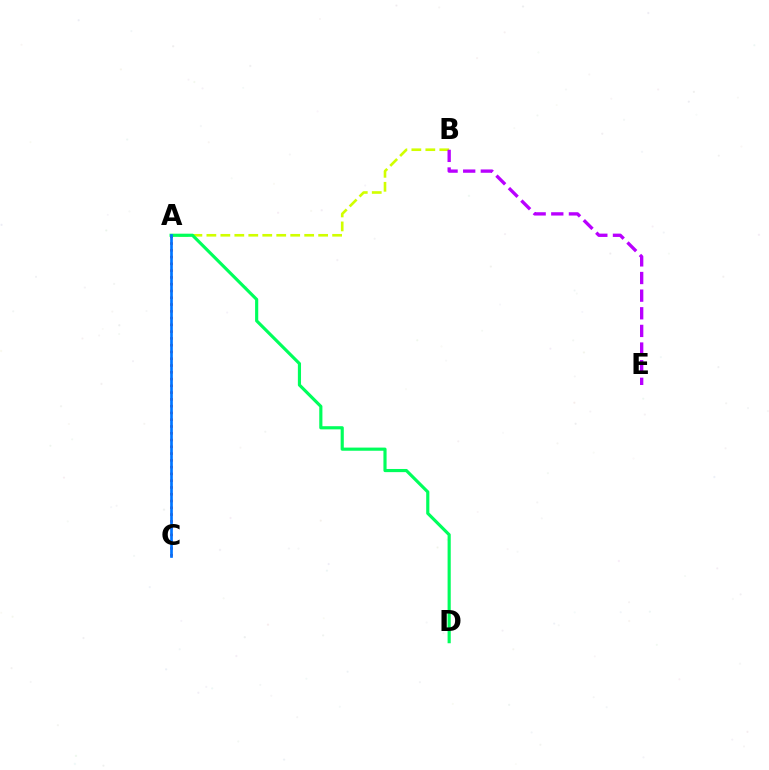{('A', 'B'): [{'color': '#d1ff00', 'line_style': 'dashed', 'thickness': 1.9}], ('A', 'C'): [{'color': '#ff0000', 'line_style': 'dotted', 'thickness': 1.84}, {'color': '#0074ff', 'line_style': 'solid', 'thickness': 1.93}], ('A', 'D'): [{'color': '#00ff5c', 'line_style': 'solid', 'thickness': 2.27}], ('B', 'E'): [{'color': '#b900ff', 'line_style': 'dashed', 'thickness': 2.4}]}